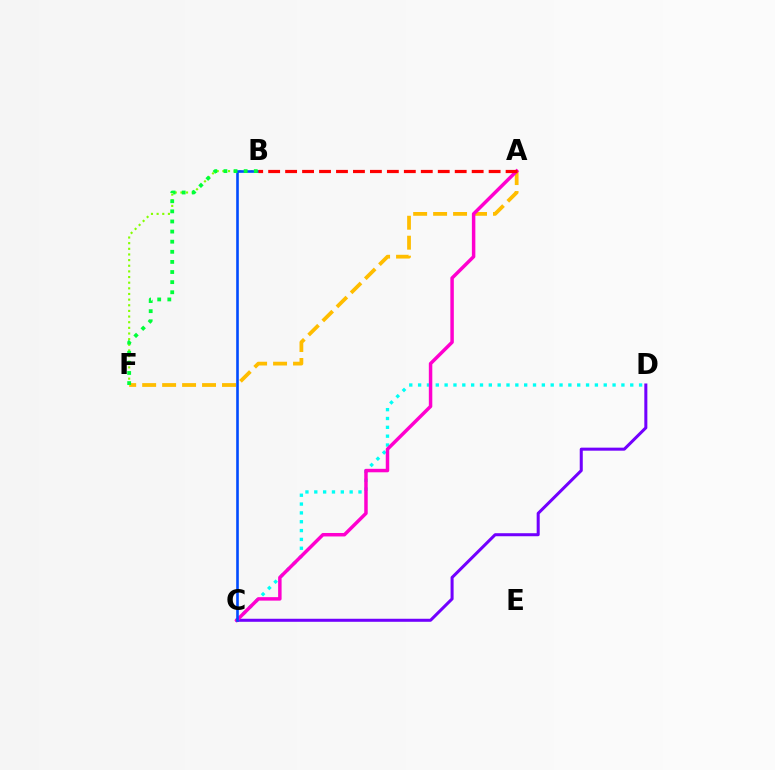{('A', 'F'): [{'color': '#ffbd00', 'line_style': 'dashed', 'thickness': 2.71}], ('C', 'D'): [{'color': '#00fff6', 'line_style': 'dotted', 'thickness': 2.4}, {'color': '#7200ff', 'line_style': 'solid', 'thickness': 2.18}], ('A', 'C'): [{'color': '#ff00cf', 'line_style': 'solid', 'thickness': 2.5}], ('B', 'F'): [{'color': '#84ff00', 'line_style': 'dotted', 'thickness': 1.53}, {'color': '#00ff39', 'line_style': 'dotted', 'thickness': 2.75}], ('B', 'C'): [{'color': '#004bff', 'line_style': 'solid', 'thickness': 1.89}], ('A', 'B'): [{'color': '#ff0000', 'line_style': 'dashed', 'thickness': 2.3}]}